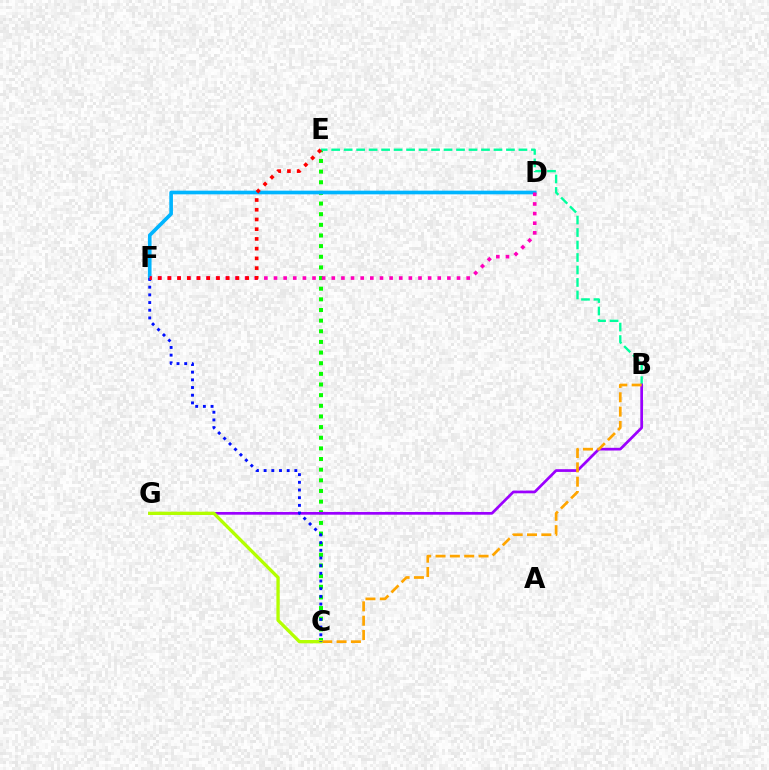{('C', 'E'): [{'color': '#08ff00', 'line_style': 'dotted', 'thickness': 2.89}], ('B', 'E'): [{'color': '#00ff9d', 'line_style': 'dashed', 'thickness': 1.7}], ('B', 'G'): [{'color': '#9b00ff', 'line_style': 'solid', 'thickness': 1.96}], ('B', 'C'): [{'color': '#ffa500', 'line_style': 'dashed', 'thickness': 1.95}], ('D', 'F'): [{'color': '#00b5ff', 'line_style': 'solid', 'thickness': 2.63}, {'color': '#ff00bd', 'line_style': 'dotted', 'thickness': 2.62}], ('C', 'G'): [{'color': '#b3ff00', 'line_style': 'solid', 'thickness': 2.38}], ('C', 'F'): [{'color': '#0010ff', 'line_style': 'dotted', 'thickness': 2.09}], ('E', 'F'): [{'color': '#ff0000', 'line_style': 'dotted', 'thickness': 2.64}]}